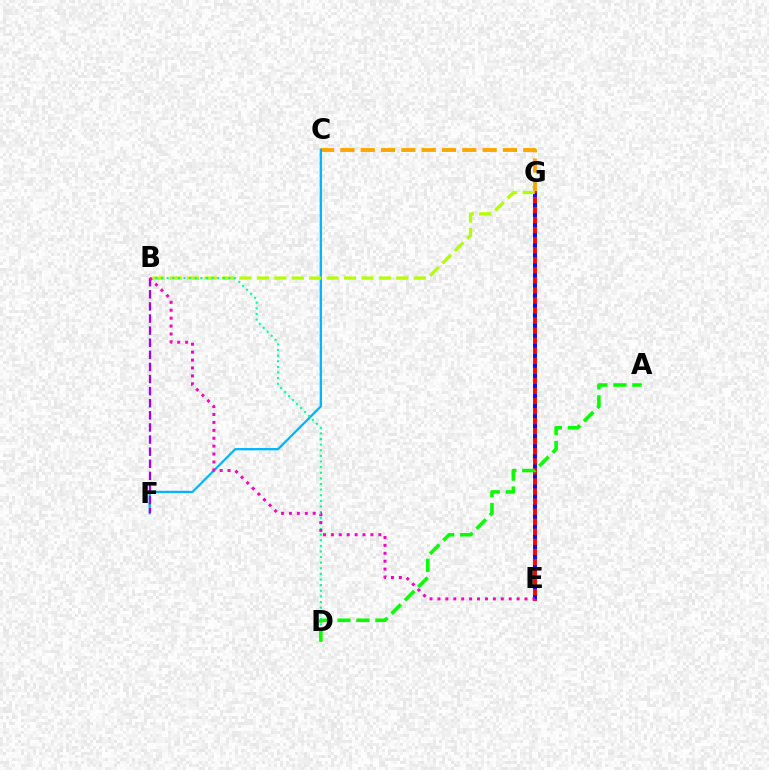{('C', 'G'): [{'color': '#ffa500', 'line_style': 'dashed', 'thickness': 2.76}], ('C', 'F'): [{'color': '#00b5ff', 'line_style': 'solid', 'thickness': 1.63}], ('E', 'G'): [{'color': '#ff0000', 'line_style': 'solid', 'thickness': 2.78}, {'color': '#0010ff', 'line_style': 'dotted', 'thickness': 2.73}], ('B', 'G'): [{'color': '#b3ff00', 'line_style': 'dashed', 'thickness': 2.37}], ('B', 'F'): [{'color': '#9b00ff', 'line_style': 'dashed', 'thickness': 1.64}], ('B', 'D'): [{'color': '#00ff9d', 'line_style': 'dotted', 'thickness': 1.53}], ('B', 'E'): [{'color': '#ff00bd', 'line_style': 'dotted', 'thickness': 2.15}], ('A', 'D'): [{'color': '#08ff00', 'line_style': 'dashed', 'thickness': 2.58}]}